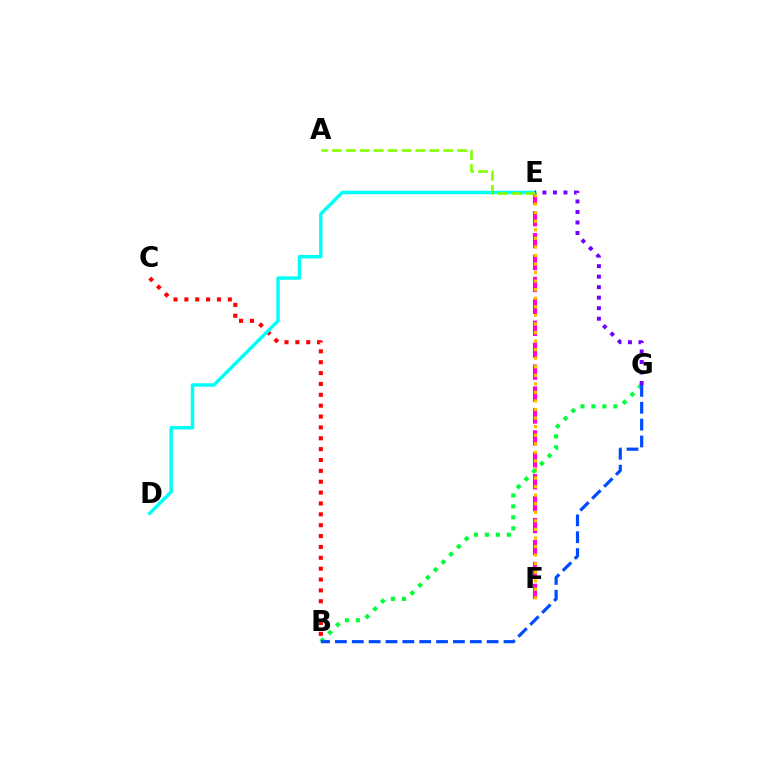{('B', 'C'): [{'color': '#ff0000', 'line_style': 'dotted', 'thickness': 2.95}], ('E', 'F'): [{'color': '#ff00cf', 'line_style': 'dashed', 'thickness': 2.98}, {'color': '#ffbd00', 'line_style': 'dotted', 'thickness': 2.33}], ('D', 'E'): [{'color': '#00fff6', 'line_style': 'solid', 'thickness': 2.48}], ('B', 'G'): [{'color': '#00ff39', 'line_style': 'dotted', 'thickness': 2.98}, {'color': '#004bff', 'line_style': 'dashed', 'thickness': 2.29}], ('E', 'G'): [{'color': '#7200ff', 'line_style': 'dotted', 'thickness': 2.85}], ('A', 'E'): [{'color': '#84ff00', 'line_style': 'dashed', 'thickness': 1.89}]}